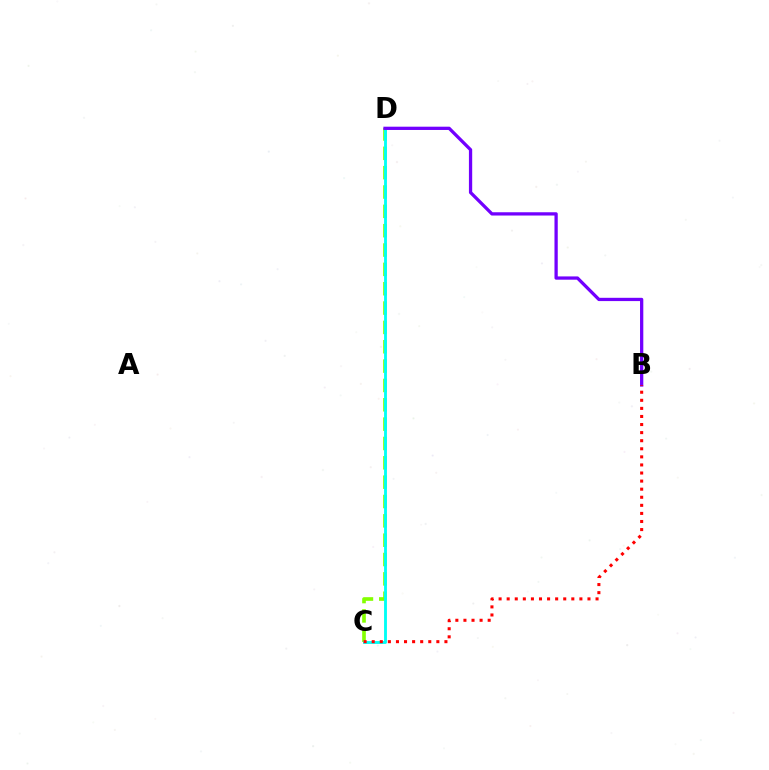{('C', 'D'): [{'color': '#84ff00', 'line_style': 'dashed', 'thickness': 2.63}, {'color': '#00fff6', 'line_style': 'solid', 'thickness': 2.06}], ('B', 'D'): [{'color': '#7200ff', 'line_style': 'solid', 'thickness': 2.36}], ('B', 'C'): [{'color': '#ff0000', 'line_style': 'dotted', 'thickness': 2.2}]}